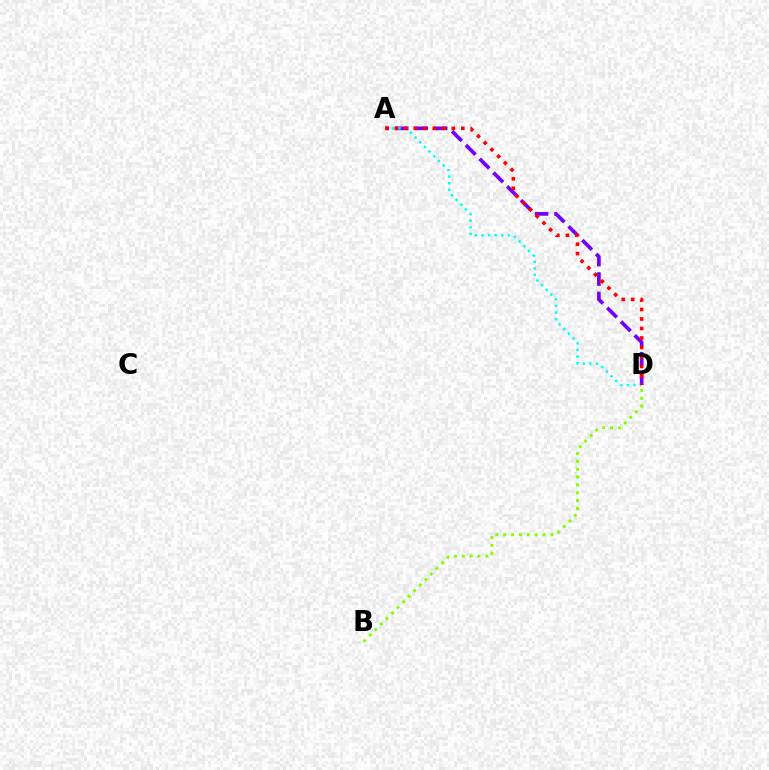{('B', 'D'): [{'color': '#84ff00', 'line_style': 'dotted', 'thickness': 2.14}], ('A', 'D'): [{'color': '#7200ff', 'line_style': 'dashed', 'thickness': 2.65}, {'color': '#00fff6', 'line_style': 'dotted', 'thickness': 1.8}, {'color': '#ff0000', 'line_style': 'dotted', 'thickness': 2.58}]}